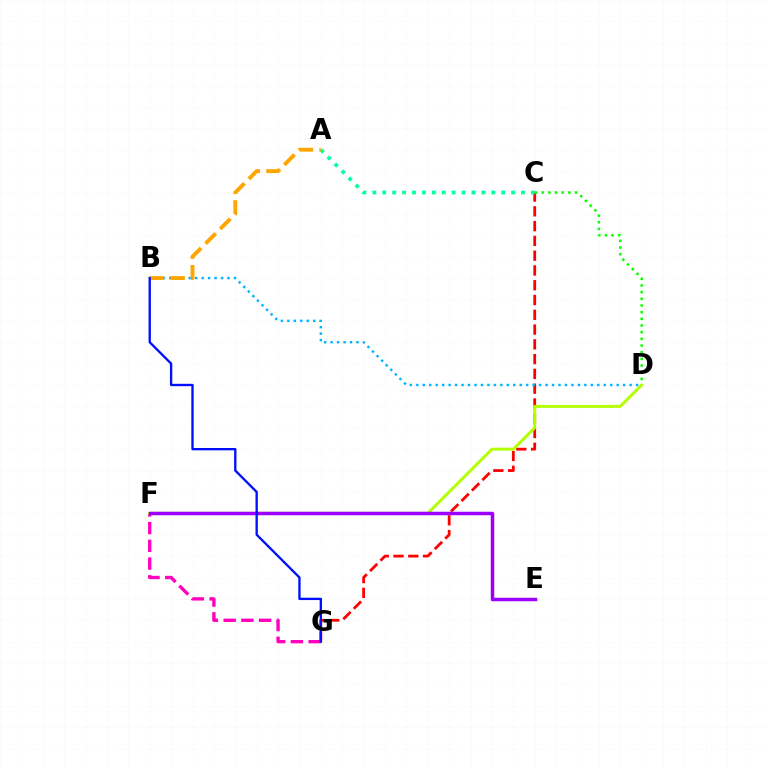{('F', 'G'): [{'color': '#ff00bd', 'line_style': 'dashed', 'thickness': 2.41}], ('C', 'G'): [{'color': '#ff0000', 'line_style': 'dashed', 'thickness': 2.01}], ('A', 'C'): [{'color': '#00ff9d', 'line_style': 'dotted', 'thickness': 2.69}], ('C', 'D'): [{'color': '#08ff00', 'line_style': 'dotted', 'thickness': 1.81}], ('B', 'D'): [{'color': '#00b5ff', 'line_style': 'dotted', 'thickness': 1.76}], ('D', 'F'): [{'color': '#b3ff00', 'line_style': 'solid', 'thickness': 2.14}], ('E', 'F'): [{'color': '#9b00ff', 'line_style': 'solid', 'thickness': 2.51}], ('A', 'B'): [{'color': '#ffa500', 'line_style': 'dashed', 'thickness': 2.81}], ('B', 'G'): [{'color': '#0010ff', 'line_style': 'solid', 'thickness': 1.69}]}